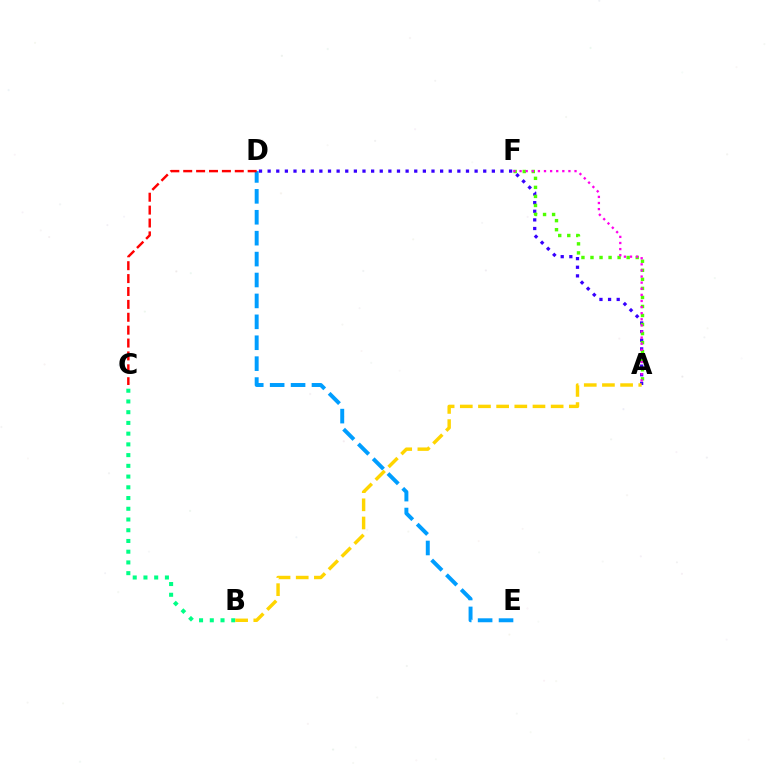{('A', 'D'): [{'color': '#3700ff', 'line_style': 'dotted', 'thickness': 2.34}], ('D', 'E'): [{'color': '#009eff', 'line_style': 'dashed', 'thickness': 2.84}], ('C', 'D'): [{'color': '#ff0000', 'line_style': 'dashed', 'thickness': 1.75}], ('A', 'F'): [{'color': '#4fff00', 'line_style': 'dotted', 'thickness': 2.46}, {'color': '#ff00ed', 'line_style': 'dotted', 'thickness': 1.66}], ('B', 'C'): [{'color': '#00ff86', 'line_style': 'dotted', 'thickness': 2.92}], ('A', 'B'): [{'color': '#ffd500', 'line_style': 'dashed', 'thickness': 2.47}]}